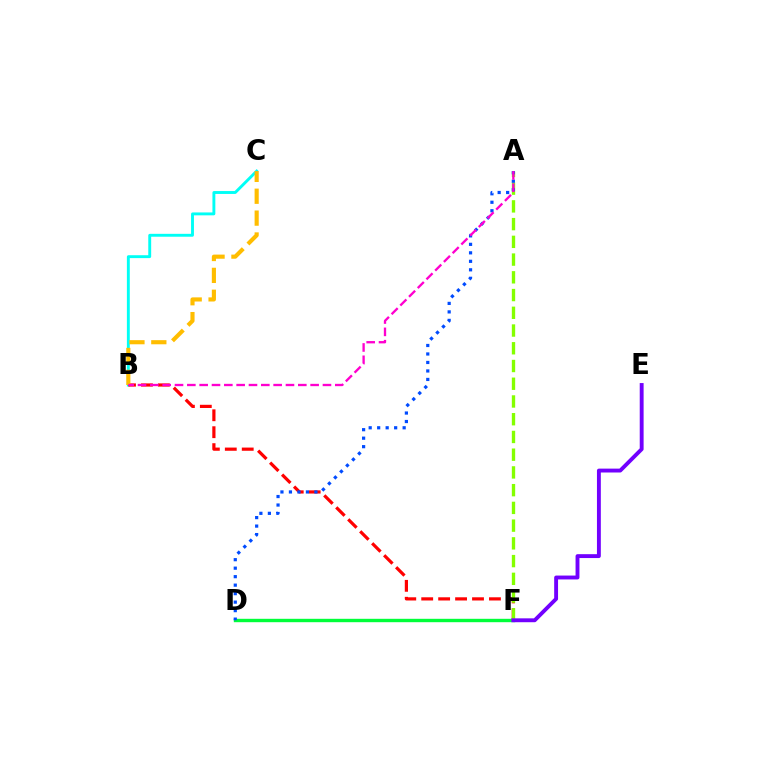{('B', 'C'): [{'color': '#00fff6', 'line_style': 'solid', 'thickness': 2.09}, {'color': '#ffbd00', 'line_style': 'dashed', 'thickness': 2.97}], ('D', 'F'): [{'color': '#00ff39', 'line_style': 'solid', 'thickness': 2.44}], ('B', 'F'): [{'color': '#ff0000', 'line_style': 'dashed', 'thickness': 2.3}], ('A', 'F'): [{'color': '#84ff00', 'line_style': 'dashed', 'thickness': 2.41}], ('E', 'F'): [{'color': '#7200ff', 'line_style': 'solid', 'thickness': 2.79}], ('A', 'D'): [{'color': '#004bff', 'line_style': 'dotted', 'thickness': 2.31}], ('A', 'B'): [{'color': '#ff00cf', 'line_style': 'dashed', 'thickness': 1.68}]}